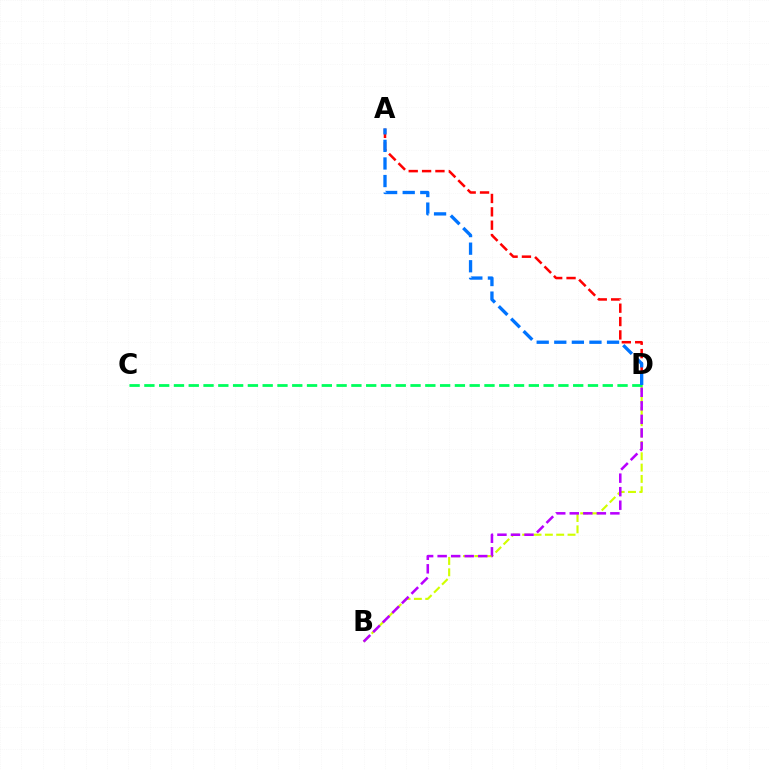{('B', 'D'): [{'color': '#d1ff00', 'line_style': 'dashed', 'thickness': 1.54}, {'color': '#b900ff', 'line_style': 'dashed', 'thickness': 1.84}], ('A', 'D'): [{'color': '#ff0000', 'line_style': 'dashed', 'thickness': 1.82}, {'color': '#0074ff', 'line_style': 'dashed', 'thickness': 2.39}], ('C', 'D'): [{'color': '#00ff5c', 'line_style': 'dashed', 'thickness': 2.01}]}